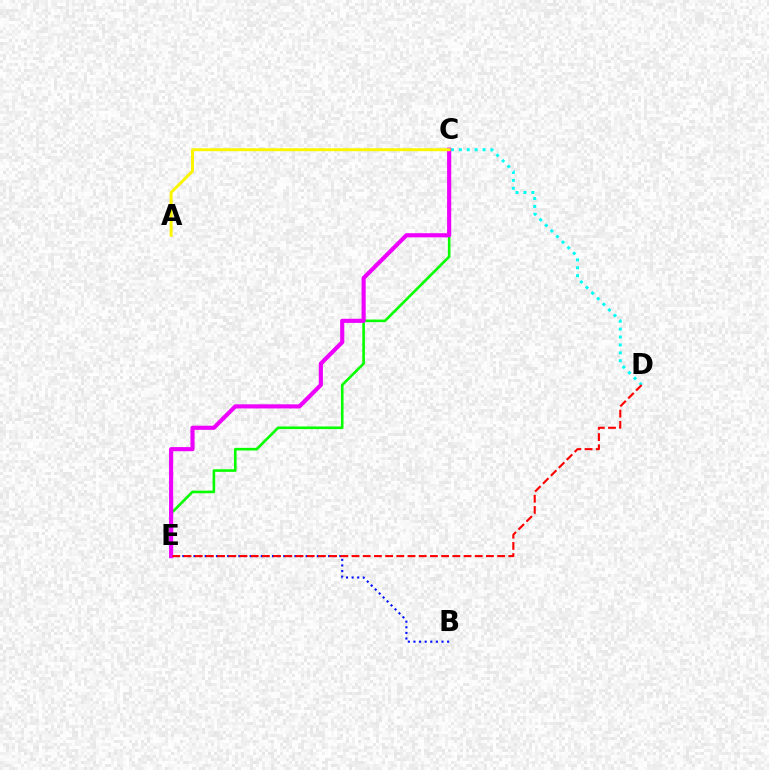{('C', 'E'): [{'color': '#08ff00', 'line_style': 'solid', 'thickness': 1.89}, {'color': '#ee00ff', 'line_style': 'solid', 'thickness': 2.98}], ('C', 'D'): [{'color': '#00fff6', 'line_style': 'dotted', 'thickness': 2.15}], ('B', 'E'): [{'color': '#0010ff', 'line_style': 'dotted', 'thickness': 1.52}], ('D', 'E'): [{'color': '#ff0000', 'line_style': 'dashed', 'thickness': 1.52}], ('A', 'C'): [{'color': '#fcf500', 'line_style': 'solid', 'thickness': 2.13}]}